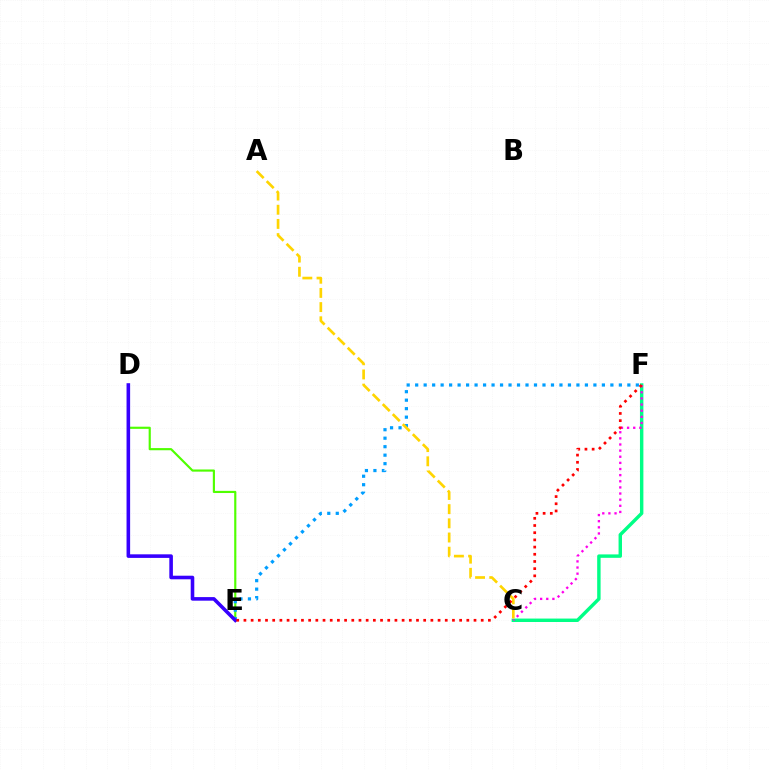{('D', 'E'): [{'color': '#4fff00', 'line_style': 'solid', 'thickness': 1.55}, {'color': '#3700ff', 'line_style': 'solid', 'thickness': 2.58}], ('E', 'F'): [{'color': '#009eff', 'line_style': 'dotted', 'thickness': 2.31}, {'color': '#ff0000', 'line_style': 'dotted', 'thickness': 1.95}], ('C', 'F'): [{'color': '#00ff86', 'line_style': 'solid', 'thickness': 2.47}, {'color': '#ff00ed', 'line_style': 'dotted', 'thickness': 1.67}], ('A', 'C'): [{'color': '#ffd500', 'line_style': 'dashed', 'thickness': 1.93}]}